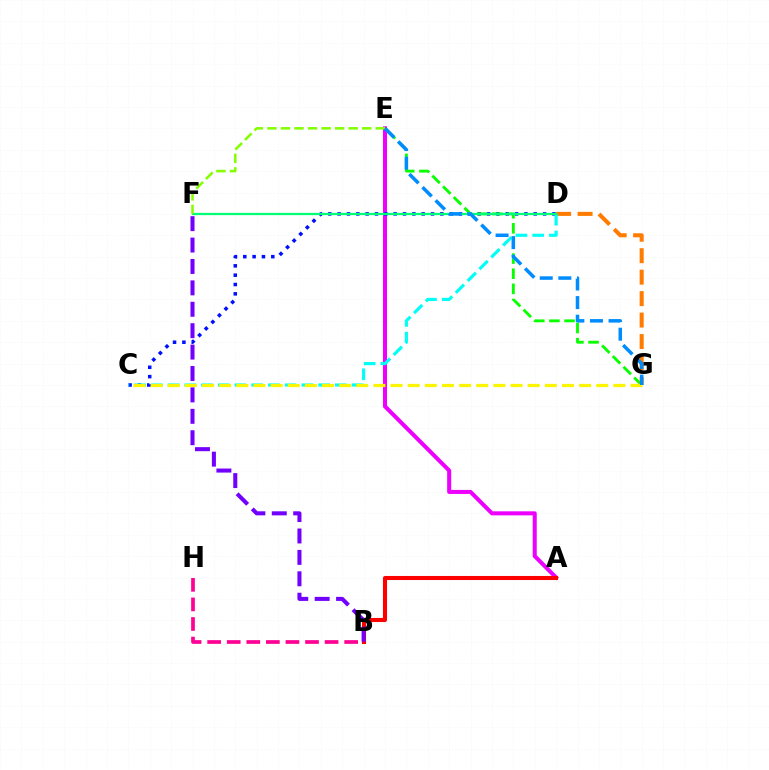{('A', 'E'): [{'color': '#ee00ff', 'line_style': 'solid', 'thickness': 2.9}], ('C', 'D'): [{'color': '#0010ff', 'line_style': 'dotted', 'thickness': 2.54}, {'color': '#00fff6', 'line_style': 'dashed', 'thickness': 2.27}], ('A', 'B'): [{'color': '#ff0000', 'line_style': 'solid', 'thickness': 2.93}], ('B', 'H'): [{'color': '#ff0094', 'line_style': 'dashed', 'thickness': 2.66}], ('E', 'G'): [{'color': '#08ff00', 'line_style': 'dashed', 'thickness': 2.06}, {'color': '#008cff', 'line_style': 'dashed', 'thickness': 2.53}], ('D', 'G'): [{'color': '#ff7c00', 'line_style': 'dashed', 'thickness': 2.92}], ('C', 'G'): [{'color': '#fcf500', 'line_style': 'dashed', 'thickness': 2.33}], ('B', 'F'): [{'color': '#7200ff', 'line_style': 'dashed', 'thickness': 2.91}], ('D', 'F'): [{'color': '#00ff74', 'line_style': 'solid', 'thickness': 1.63}], ('E', 'F'): [{'color': '#84ff00', 'line_style': 'dashed', 'thickness': 1.84}]}